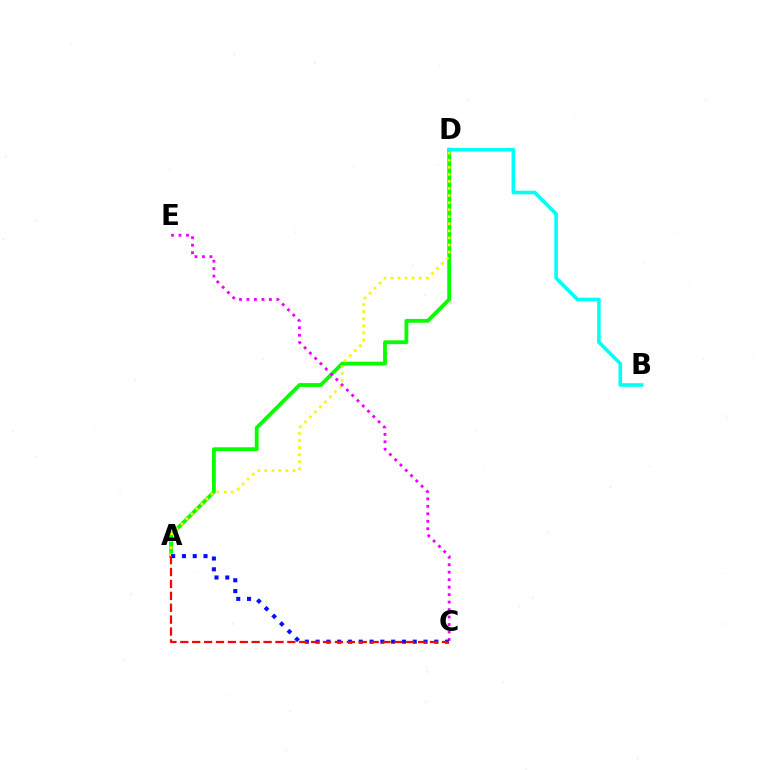{('A', 'D'): [{'color': '#08ff00', 'line_style': 'solid', 'thickness': 2.76}, {'color': '#fcf500', 'line_style': 'dotted', 'thickness': 1.92}], ('B', 'D'): [{'color': '#00fff6', 'line_style': 'solid', 'thickness': 2.57}], ('C', 'E'): [{'color': '#ee00ff', 'line_style': 'dotted', 'thickness': 2.03}], ('A', 'C'): [{'color': '#0010ff', 'line_style': 'dotted', 'thickness': 2.93}, {'color': '#ff0000', 'line_style': 'dashed', 'thickness': 1.62}]}